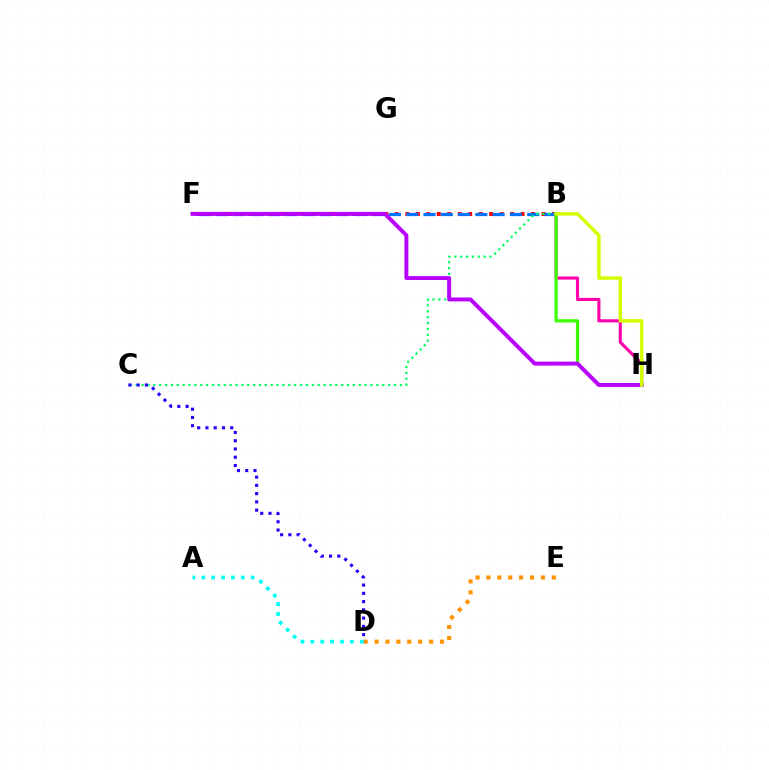{('D', 'E'): [{'color': '#ff9400', 'line_style': 'dotted', 'thickness': 2.96}], ('B', 'F'): [{'color': '#ff0000', 'line_style': 'dotted', 'thickness': 2.85}, {'color': '#0074ff', 'line_style': 'dashed', 'thickness': 2.35}], ('B', 'C'): [{'color': '#00ff5c', 'line_style': 'dotted', 'thickness': 1.6}], ('B', 'H'): [{'color': '#ff00ac', 'line_style': 'solid', 'thickness': 2.24}, {'color': '#3dff00', 'line_style': 'solid', 'thickness': 2.33}, {'color': '#d1ff00', 'line_style': 'solid', 'thickness': 2.51}], ('C', 'D'): [{'color': '#2500ff', 'line_style': 'dotted', 'thickness': 2.24}], ('A', 'D'): [{'color': '#00fff6', 'line_style': 'dotted', 'thickness': 2.68}], ('F', 'H'): [{'color': '#b900ff', 'line_style': 'solid', 'thickness': 2.84}]}